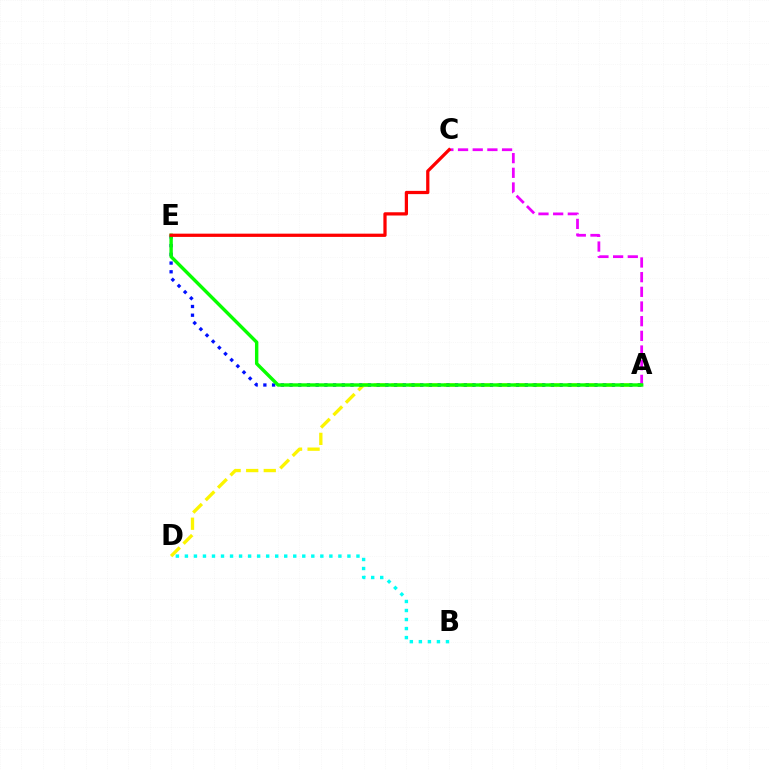{('A', 'C'): [{'color': '#ee00ff', 'line_style': 'dashed', 'thickness': 1.99}], ('A', 'D'): [{'color': '#fcf500', 'line_style': 'dashed', 'thickness': 2.39}], ('A', 'E'): [{'color': '#0010ff', 'line_style': 'dotted', 'thickness': 2.37}, {'color': '#08ff00', 'line_style': 'solid', 'thickness': 2.45}], ('C', 'E'): [{'color': '#ff0000', 'line_style': 'solid', 'thickness': 2.34}], ('B', 'D'): [{'color': '#00fff6', 'line_style': 'dotted', 'thickness': 2.45}]}